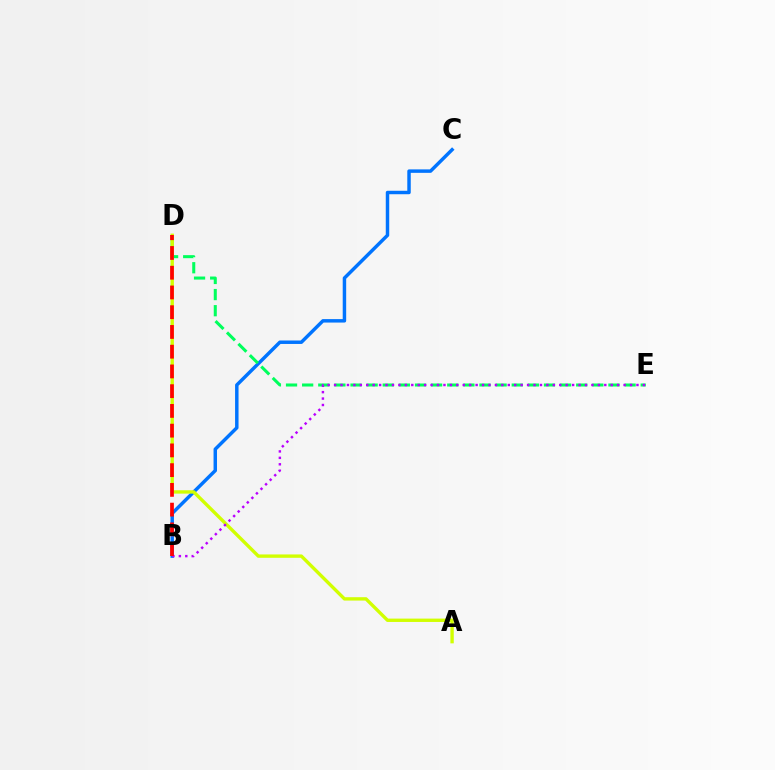{('B', 'C'): [{'color': '#0074ff', 'line_style': 'solid', 'thickness': 2.49}], ('D', 'E'): [{'color': '#00ff5c', 'line_style': 'dashed', 'thickness': 2.19}], ('A', 'D'): [{'color': '#d1ff00', 'line_style': 'solid', 'thickness': 2.42}], ('B', 'E'): [{'color': '#b900ff', 'line_style': 'dotted', 'thickness': 1.75}], ('B', 'D'): [{'color': '#ff0000', 'line_style': 'dashed', 'thickness': 2.68}]}